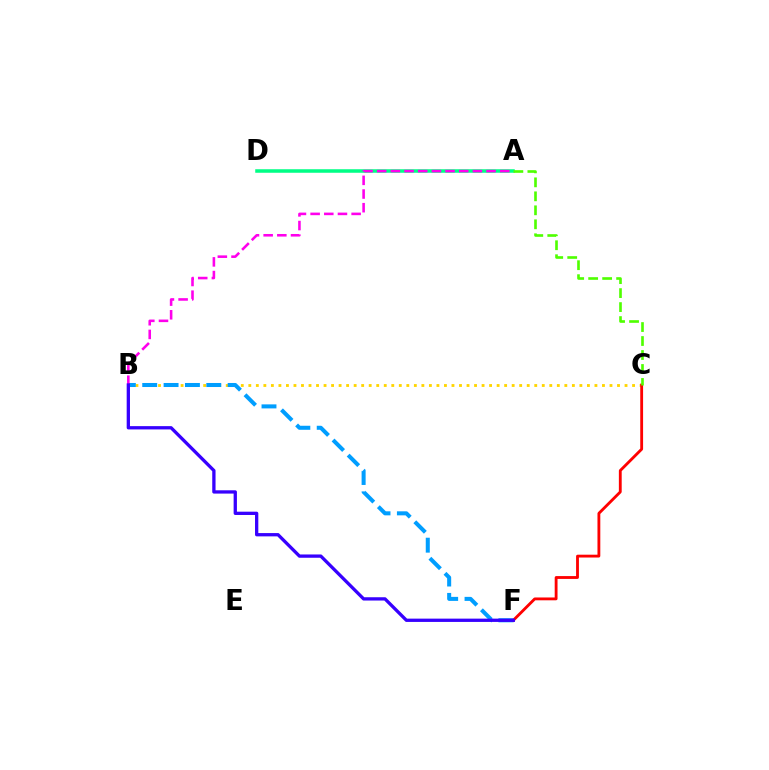{('A', 'D'): [{'color': '#00ff86', 'line_style': 'solid', 'thickness': 2.54}], ('B', 'C'): [{'color': '#ffd500', 'line_style': 'dotted', 'thickness': 2.04}], ('B', 'F'): [{'color': '#009eff', 'line_style': 'dashed', 'thickness': 2.9}, {'color': '#3700ff', 'line_style': 'solid', 'thickness': 2.37}], ('C', 'F'): [{'color': '#ff0000', 'line_style': 'solid', 'thickness': 2.04}], ('A', 'B'): [{'color': '#ff00ed', 'line_style': 'dashed', 'thickness': 1.86}], ('A', 'C'): [{'color': '#4fff00', 'line_style': 'dashed', 'thickness': 1.9}]}